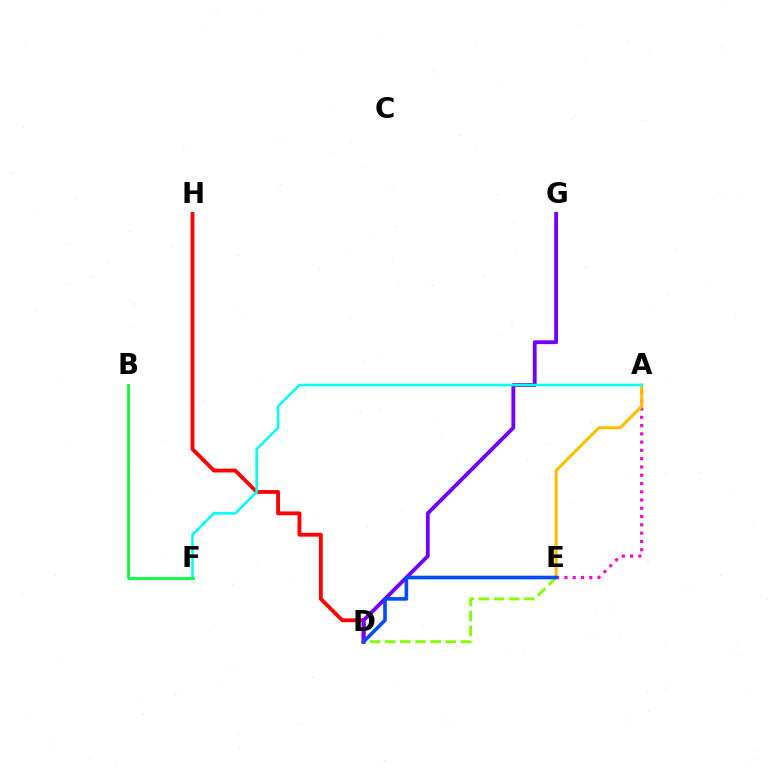{('D', 'E'): [{'color': '#84ff00', 'line_style': 'dashed', 'thickness': 2.06}, {'color': '#004bff', 'line_style': 'solid', 'thickness': 2.6}], ('D', 'H'): [{'color': '#ff0000', 'line_style': 'solid', 'thickness': 2.76}], ('D', 'G'): [{'color': '#7200ff', 'line_style': 'solid', 'thickness': 2.75}], ('A', 'E'): [{'color': '#ff00cf', 'line_style': 'dotted', 'thickness': 2.25}, {'color': '#ffbd00', 'line_style': 'solid', 'thickness': 2.21}], ('A', 'F'): [{'color': '#00fff6', 'line_style': 'solid', 'thickness': 1.84}], ('B', 'F'): [{'color': '#00ff39', 'line_style': 'solid', 'thickness': 2.0}]}